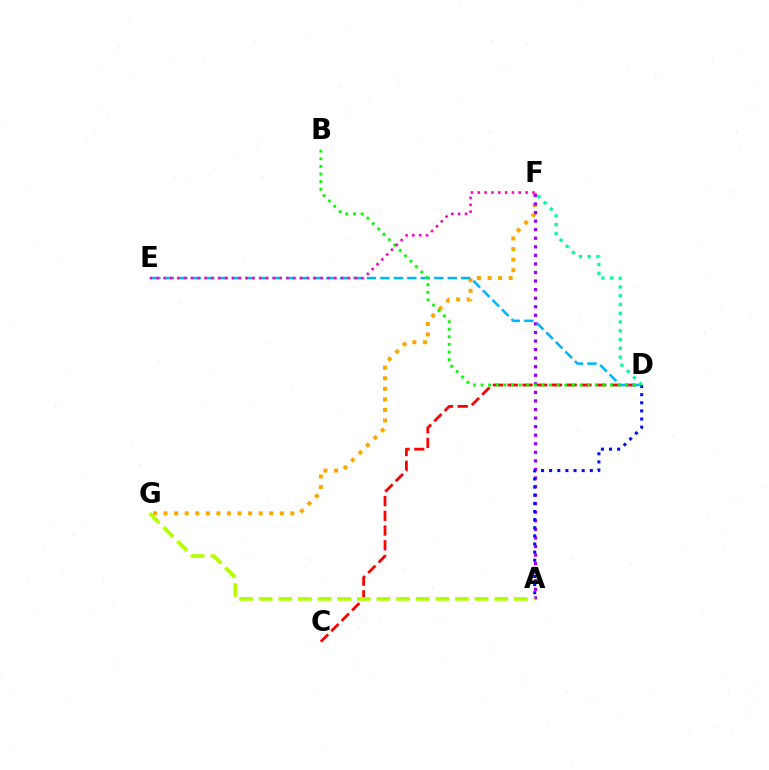{('F', 'G'): [{'color': '#ffa500', 'line_style': 'dotted', 'thickness': 2.87}], ('C', 'D'): [{'color': '#ff0000', 'line_style': 'dashed', 'thickness': 2.0}], ('A', 'F'): [{'color': '#9b00ff', 'line_style': 'dotted', 'thickness': 2.33}], ('D', 'E'): [{'color': '#00b5ff', 'line_style': 'dashed', 'thickness': 1.83}], ('D', 'F'): [{'color': '#00ff9d', 'line_style': 'dotted', 'thickness': 2.38}], ('A', 'G'): [{'color': '#b3ff00', 'line_style': 'dashed', 'thickness': 2.67}], ('A', 'D'): [{'color': '#0010ff', 'line_style': 'dotted', 'thickness': 2.21}], ('B', 'D'): [{'color': '#08ff00', 'line_style': 'dotted', 'thickness': 2.07}], ('E', 'F'): [{'color': '#ff00bd', 'line_style': 'dotted', 'thickness': 1.86}]}